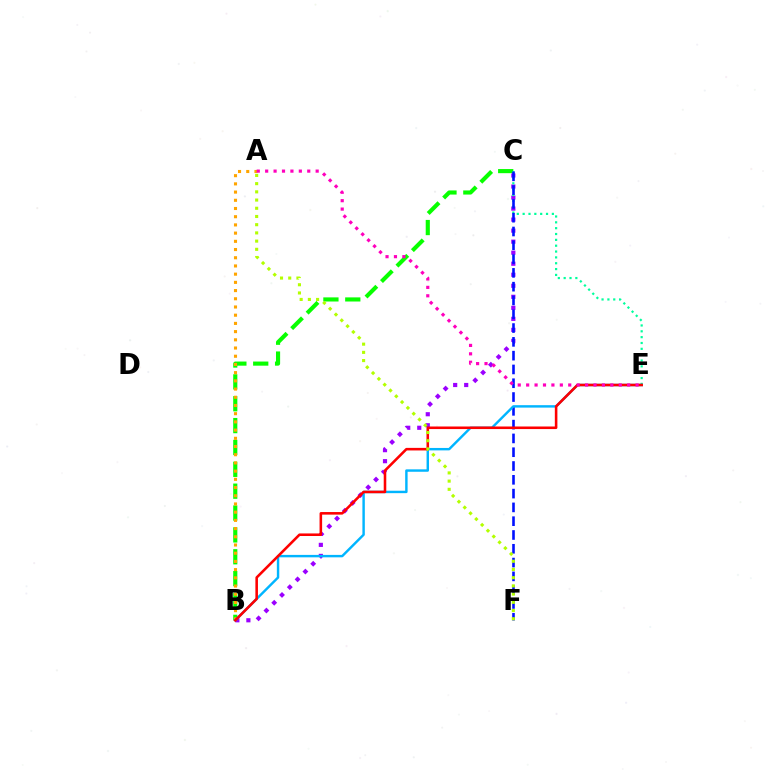{('B', 'C'): [{'color': '#9b00ff', 'line_style': 'dotted', 'thickness': 3.0}, {'color': '#08ff00', 'line_style': 'dashed', 'thickness': 2.97}], ('C', 'E'): [{'color': '#00ff9d', 'line_style': 'dotted', 'thickness': 1.59}], ('C', 'F'): [{'color': '#0010ff', 'line_style': 'dashed', 'thickness': 1.87}], ('A', 'B'): [{'color': '#ffa500', 'line_style': 'dotted', 'thickness': 2.23}], ('B', 'E'): [{'color': '#00b5ff', 'line_style': 'solid', 'thickness': 1.75}, {'color': '#ff0000', 'line_style': 'solid', 'thickness': 1.85}], ('A', 'F'): [{'color': '#b3ff00', 'line_style': 'dotted', 'thickness': 2.23}], ('A', 'E'): [{'color': '#ff00bd', 'line_style': 'dotted', 'thickness': 2.29}]}